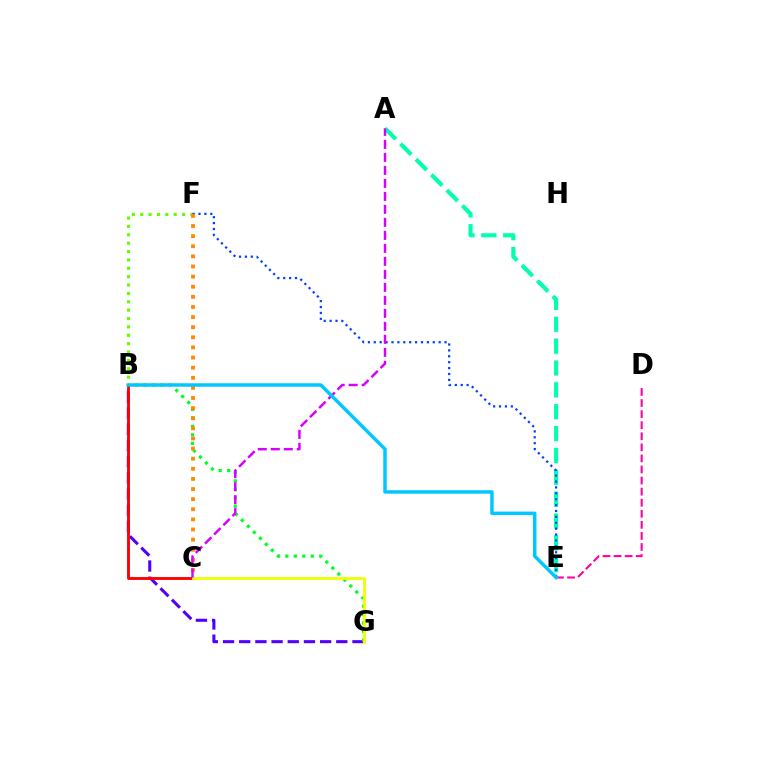{('A', 'E'): [{'color': '#00ffaf', 'line_style': 'dashed', 'thickness': 2.97}], ('B', 'G'): [{'color': '#4f00ff', 'line_style': 'dashed', 'thickness': 2.2}, {'color': '#00ff27', 'line_style': 'dotted', 'thickness': 2.3}], ('B', 'F'): [{'color': '#66ff00', 'line_style': 'dotted', 'thickness': 2.27}], ('D', 'E'): [{'color': '#ff00a0', 'line_style': 'dashed', 'thickness': 1.5}], ('B', 'C'): [{'color': '#ff0000', 'line_style': 'solid', 'thickness': 2.06}], ('E', 'F'): [{'color': '#003fff', 'line_style': 'dotted', 'thickness': 1.6}], ('C', 'G'): [{'color': '#eeff00', 'line_style': 'solid', 'thickness': 2.0}], ('C', 'F'): [{'color': '#ff8800', 'line_style': 'dotted', 'thickness': 2.75}], ('A', 'C'): [{'color': '#d600ff', 'line_style': 'dashed', 'thickness': 1.77}], ('B', 'E'): [{'color': '#00c7ff', 'line_style': 'solid', 'thickness': 2.5}]}